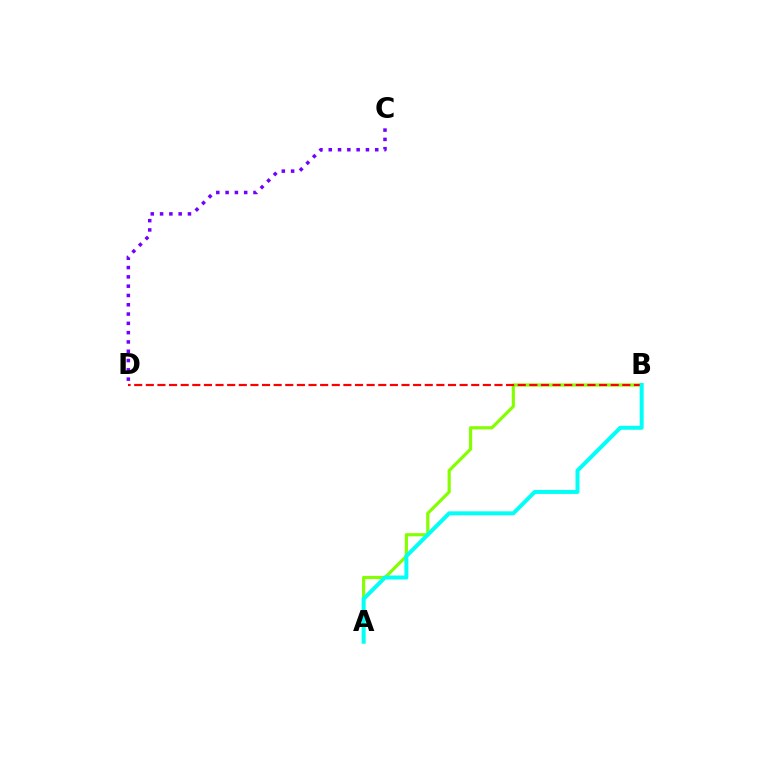{('A', 'B'): [{'color': '#84ff00', 'line_style': 'solid', 'thickness': 2.28}, {'color': '#00fff6', 'line_style': 'solid', 'thickness': 2.86}], ('B', 'D'): [{'color': '#ff0000', 'line_style': 'dashed', 'thickness': 1.58}], ('C', 'D'): [{'color': '#7200ff', 'line_style': 'dotted', 'thickness': 2.53}]}